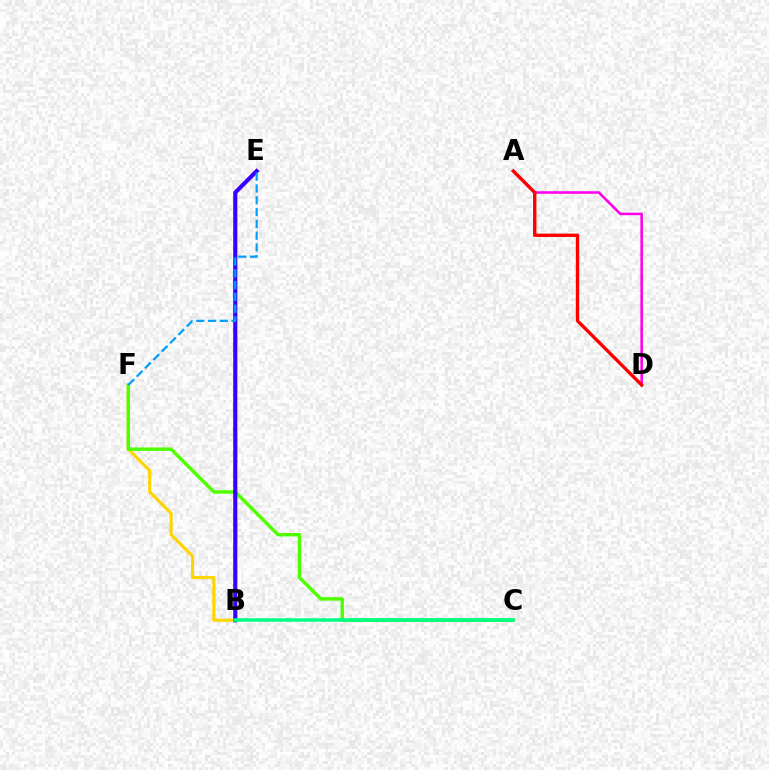{('A', 'D'): [{'color': '#ff00ed', 'line_style': 'solid', 'thickness': 1.85}, {'color': '#ff0000', 'line_style': 'solid', 'thickness': 2.41}], ('B', 'F'): [{'color': '#ffd500', 'line_style': 'solid', 'thickness': 2.25}], ('C', 'F'): [{'color': '#4fff00', 'line_style': 'solid', 'thickness': 2.48}], ('B', 'E'): [{'color': '#3700ff', 'line_style': 'solid', 'thickness': 2.98}], ('B', 'C'): [{'color': '#00ff86', 'line_style': 'solid', 'thickness': 2.53}], ('E', 'F'): [{'color': '#009eff', 'line_style': 'dashed', 'thickness': 1.6}]}